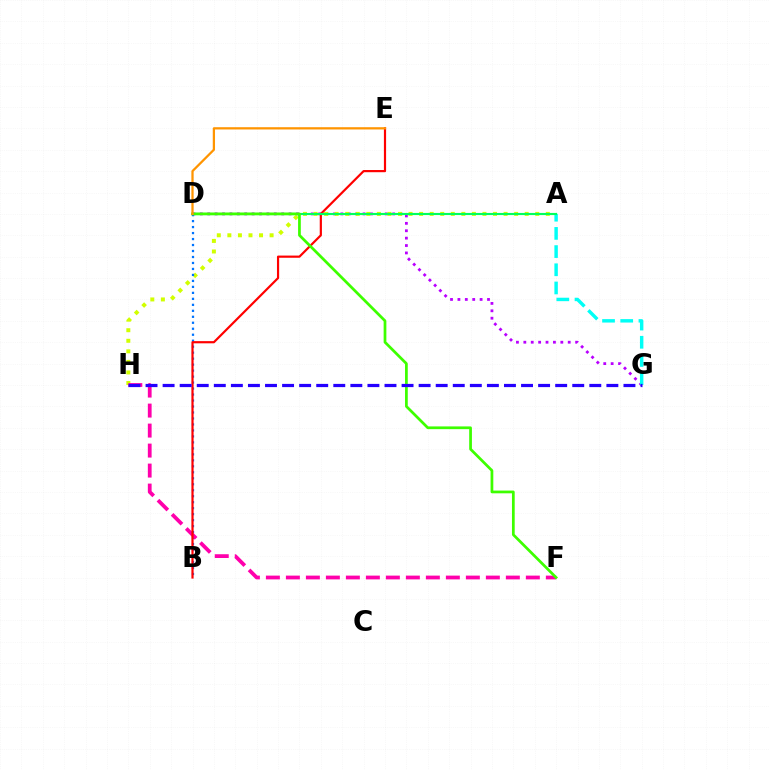{('D', 'G'): [{'color': '#b900ff', 'line_style': 'dotted', 'thickness': 2.01}], ('A', 'H'): [{'color': '#d1ff00', 'line_style': 'dotted', 'thickness': 2.87}], ('B', 'D'): [{'color': '#0074ff', 'line_style': 'dotted', 'thickness': 1.62}], ('F', 'H'): [{'color': '#ff00ac', 'line_style': 'dashed', 'thickness': 2.72}], ('B', 'E'): [{'color': '#ff0000', 'line_style': 'solid', 'thickness': 1.58}], ('A', 'G'): [{'color': '#00fff6', 'line_style': 'dashed', 'thickness': 2.47}], ('A', 'D'): [{'color': '#00ff5c', 'line_style': 'solid', 'thickness': 1.55}], ('D', 'F'): [{'color': '#3dff00', 'line_style': 'solid', 'thickness': 1.97}], ('G', 'H'): [{'color': '#2500ff', 'line_style': 'dashed', 'thickness': 2.32}], ('D', 'E'): [{'color': '#ff9400', 'line_style': 'solid', 'thickness': 1.62}]}